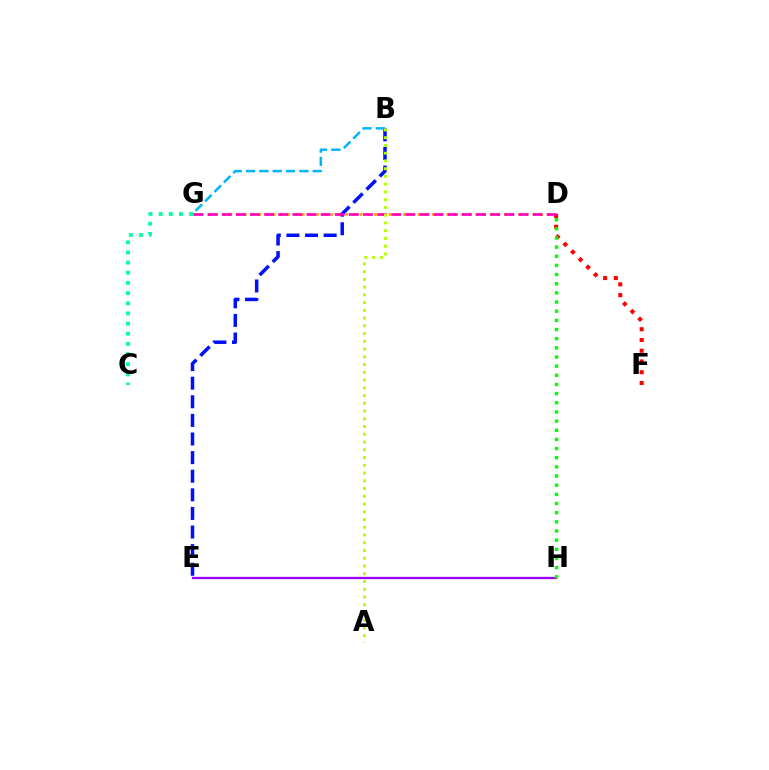{('C', 'G'): [{'color': '#00ff9d', 'line_style': 'dotted', 'thickness': 2.76}], ('E', 'H'): [{'color': '#9b00ff', 'line_style': 'solid', 'thickness': 1.65}], ('D', 'G'): [{'color': '#ffa500', 'line_style': 'dotted', 'thickness': 1.96}, {'color': '#ff00bd', 'line_style': 'dashed', 'thickness': 1.92}], ('D', 'F'): [{'color': '#ff0000', 'line_style': 'dotted', 'thickness': 2.92}], ('B', 'E'): [{'color': '#0010ff', 'line_style': 'dashed', 'thickness': 2.53}], ('D', 'H'): [{'color': '#08ff00', 'line_style': 'dotted', 'thickness': 2.49}], ('B', 'G'): [{'color': '#00b5ff', 'line_style': 'dashed', 'thickness': 1.81}], ('A', 'B'): [{'color': '#b3ff00', 'line_style': 'dotted', 'thickness': 2.1}]}